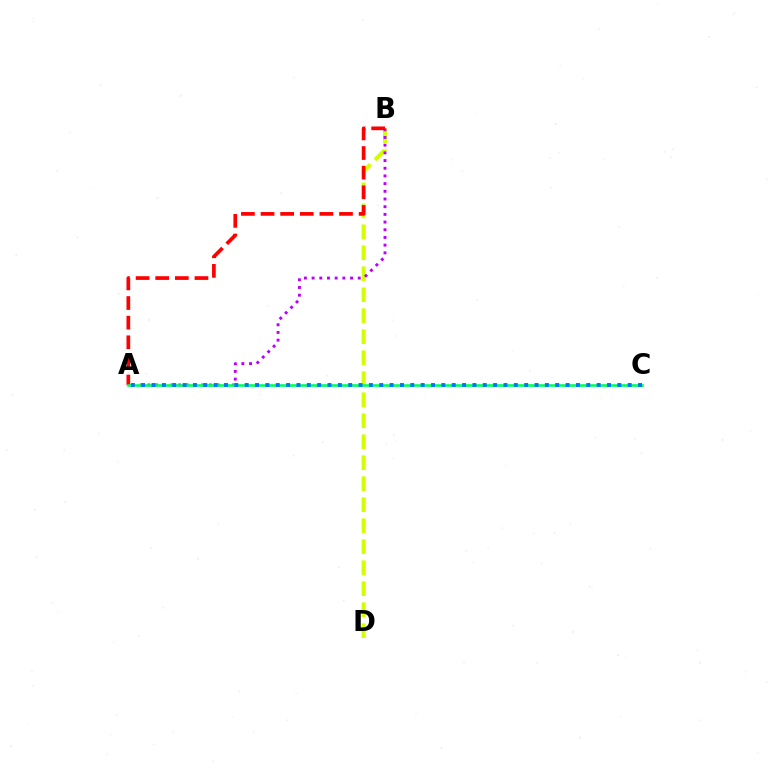{('B', 'D'): [{'color': '#d1ff00', 'line_style': 'dashed', 'thickness': 2.85}], ('A', 'B'): [{'color': '#b900ff', 'line_style': 'dotted', 'thickness': 2.09}, {'color': '#ff0000', 'line_style': 'dashed', 'thickness': 2.67}], ('A', 'C'): [{'color': '#00ff5c', 'line_style': 'solid', 'thickness': 1.89}, {'color': '#0074ff', 'line_style': 'dotted', 'thickness': 2.81}]}